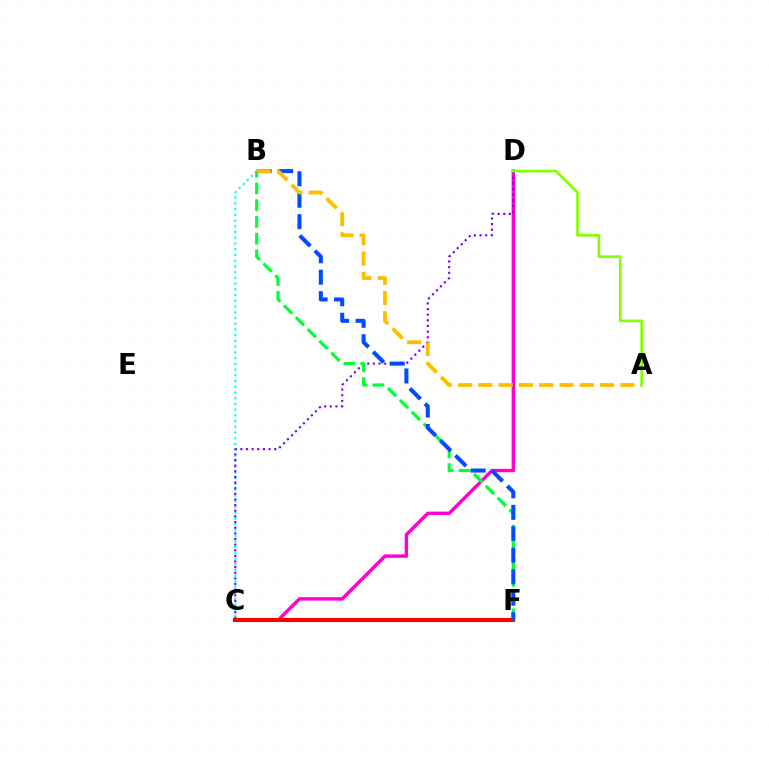{('B', 'C'): [{'color': '#00fff6', 'line_style': 'dotted', 'thickness': 1.56}], ('C', 'D'): [{'color': '#ff00cf', 'line_style': 'solid', 'thickness': 2.46}, {'color': '#7200ff', 'line_style': 'dotted', 'thickness': 1.53}], ('C', 'F'): [{'color': '#ff0000', 'line_style': 'solid', 'thickness': 2.92}], ('B', 'F'): [{'color': '#00ff39', 'line_style': 'dashed', 'thickness': 2.28}, {'color': '#004bff', 'line_style': 'dashed', 'thickness': 2.92}], ('A', 'B'): [{'color': '#ffbd00', 'line_style': 'dashed', 'thickness': 2.76}], ('A', 'D'): [{'color': '#84ff00', 'line_style': 'solid', 'thickness': 1.93}]}